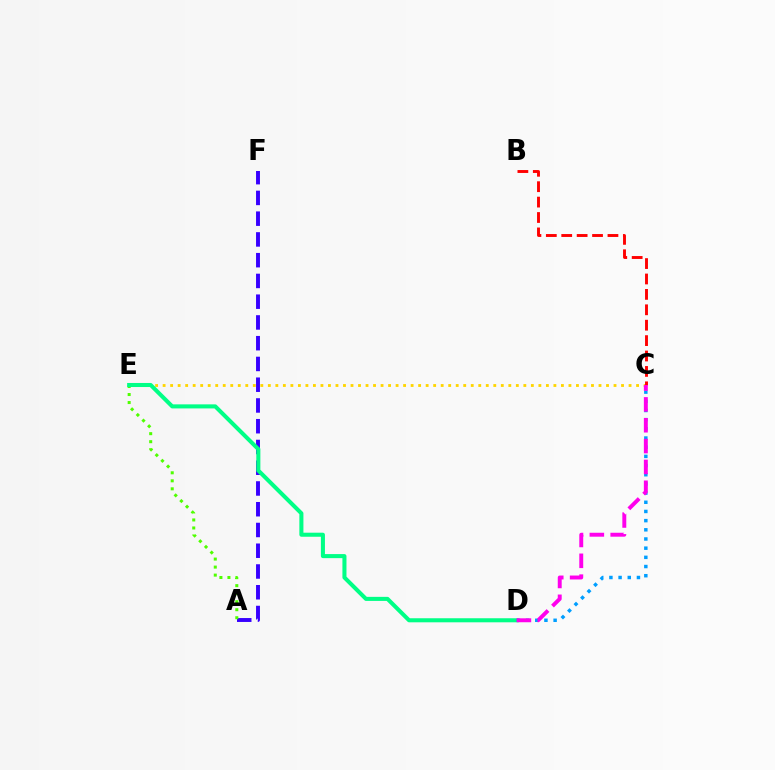{('C', 'E'): [{'color': '#ffd500', 'line_style': 'dotted', 'thickness': 2.04}], ('A', 'F'): [{'color': '#3700ff', 'line_style': 'dashed', 'thickness': 2.82}], ('A', 'E'): [{'color': '#4fff00', 'line_style': 'dotted', 'thickness': 2.18}], ('D', 'E'): [{'color': '#00ff86', 'line_style': 'solid', 'thickness': 2.92}], ('C', 'D'): [{'color': '#009eff', 'line_style': 'dotted', 'thickness': 2.49}, {'color': '#ff00ed', 'line_style': 'dashed', 'thickness': 2.83}], ('B', 'C'): [{'color': '#ff0000', 'line_style': 'dashed', 'thickness': 2.09}]}